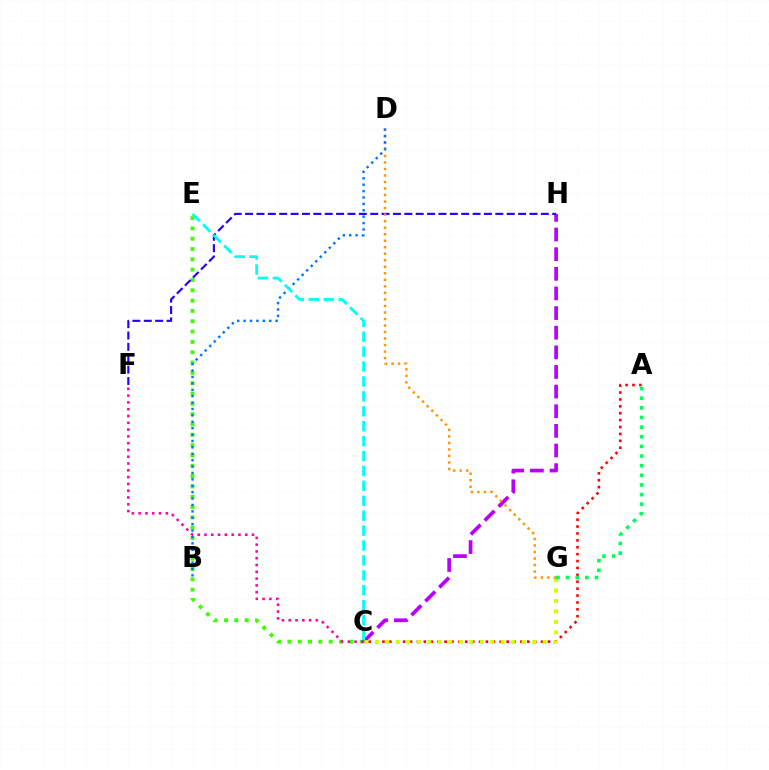{('C', 'E'): [{'color': '#3dff00', 'line_style': 'dotted', 'thickness': 2.8}, {'color': '#00fff6', 'line_style': 'dashed', 'thickness': 2.03}], ('A', 'C'): [{'color': '#ff0000', 'line_style': 'dotted', 'thickness': 1.87}], ('C', 'H'): [{'color': '#b900ff', 'line_style': 'dashed', 'thickness': 2.67}], ('C', 'F'): [{'color': '#ff00ac', 'line_style': 'dotted', 'thickness': 1.85}], ('C', 'G'): [{'color': '#d1ff00', 'line_style': 'dotted', 'thickness': 2.85}], ('F', 'H'): [{'color': '#2500ff', 'line_style': 'dashed', 'thickness': 1.55}], ('D', 'G'): [{'color': '#ff9400', 'line_style': 'dotted', 'thickness': 1.77}], ('B', 'D'): [{'color': '#0074ff', 'line_style': 'dotted', 'thickness': 1.74}], ('A', 'G'): [{'color': '#00ff5c', 'line_style': 'dotted', 'thickness': 2.62}]}